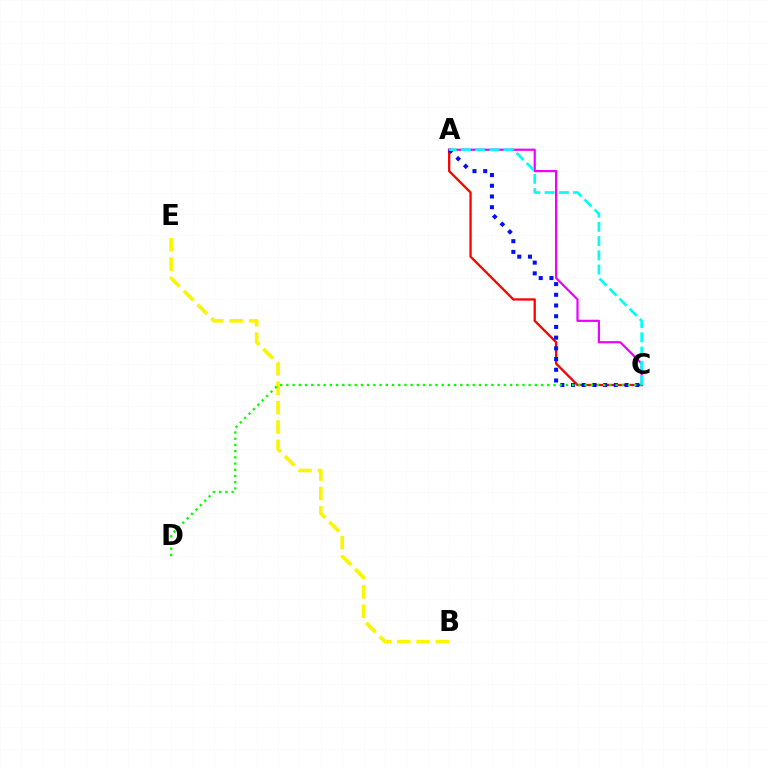{('B', 'E'): [{'color': '#fcf500', 'line_style': 'dashed', 'thickness': 2.63}], ('A', 'C'): [{'color': '#ff0000', 'line_style': 'solid', 'thickness': 1.66}, {'color': '#ee00ff', 'line_style': 'solid', 'thickness': 1.58}, {'color': '#0010ff', 'line_style': 'dotted', 'thickness': 2.91}, {'color': '#00fff6', 'line_style': 'dashed', 'thickness': 1.93}], ('C', 'D'): [{'color': '#08ff00', 'line_style': 'dotted', 'thickness': 1.69}]}